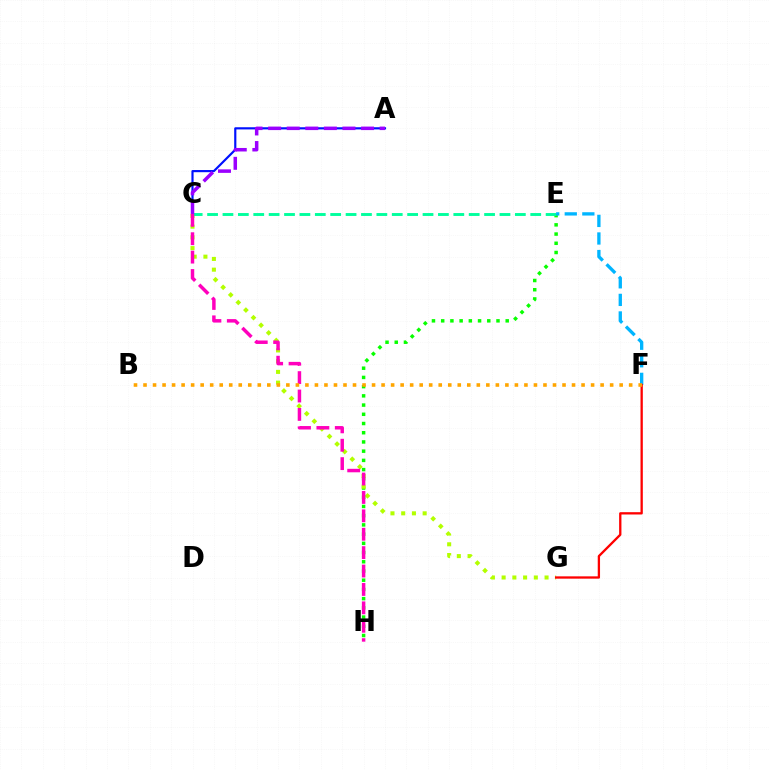{('A', 'C'): [{'color': '#0010ff', 'line_style': 'solid', 'thickness': 1.56}, {'color': '#9b00ff', 'line_style': 'dashed', 'thickness': 2.52}], ('E', 'H'): [{'color': '#08ff00', 'line_style': 'dotted', 'thickness': 2.5}], ('C', 'G'): [{'color': '#b3ff00', 'line_style': 'dotted', 'thickness': 2.92}], ('C', 'E'): [{'color': '#00ff9d', 'line_style': 'dashed', 'thickness': 2.09}], ('E', 'F'): [{'color': '#00b5ff', 'line_style': 'dashed', 'thickness': 2.39}], ('F', 'G'): [{'color': '#ff0000', 'line_style': 'solid', 'thickness': 1.66}], ('C', 'H'): [{'color': '#ff00bd', 'line_style': 'dashed', 'thickness': 2.5}], ('B', 'F'): [{'color': '#ffa500', 'line_style': 'dotted', 'thickness': 2.59}]}